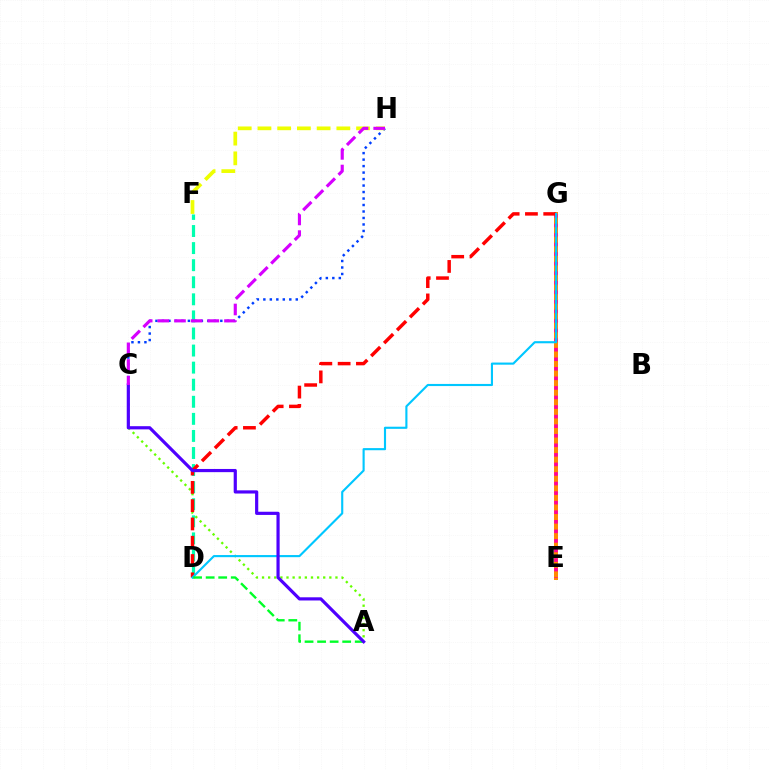{('A', 'C'): [{'color': '#66ff00', 'line_style': 'dotted', 'thickness': 1.66}, {'color': '#4f00ff', 'line_style': 'solid', 'thickness': 2.29}], ('C', 'H'): [{'color': '#003fff', 'line_style': 'dotted', 'thickness': 1.76}, {'color': '#d600ff', 'line_style': 'dashed', 'thickness': 2.26}], ('D', 'F'): [{'color': '#00ffaf', 'line_style': 'dashed', 'thickness': 2.32}], ('E', 'G'): [{'color': '#ff8800', 'line_style': 'solid', 'thickness': 2.86}, {'color': '#ff00a0', 'line_style': 'dotted', 'thickness': 2.6}], ('D', 'G'): [{'color': '#ff0000', 'line_style': 'dashed', 'thickness': 2.48}, {'color': '#00c7ff', 'line_style': 'solid', 'thickness': 1.53}], ('F', 'H'): [{'color': '#eeff00', 'line_style': 'dashed', 'thickness': 2.68}], ('A', 'D'): [{'color': '#00ff27', 'line_style': 'dashed', 'thickness': 1.7}]}